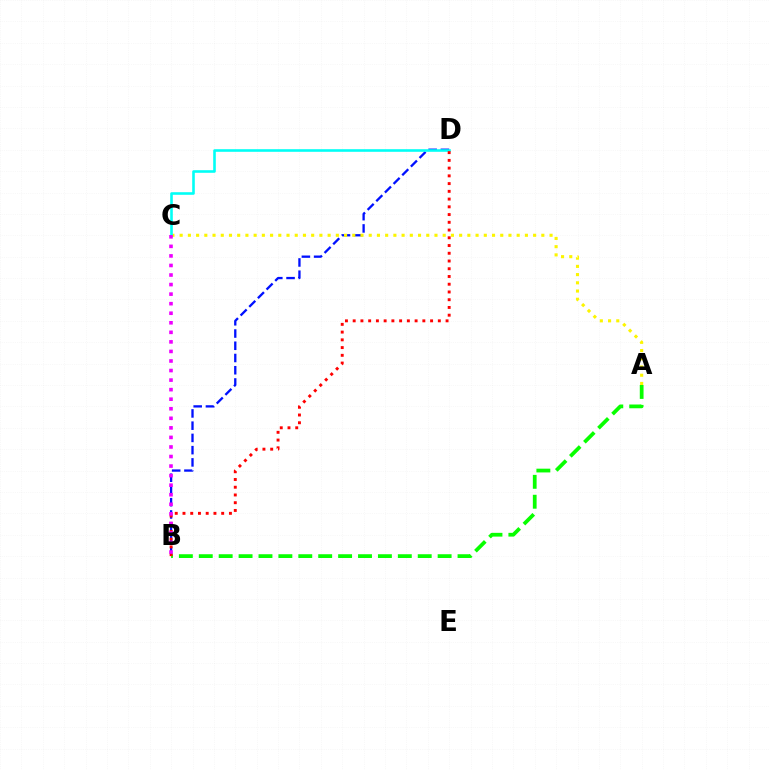{('B', 'D'): [{'color': '#0010ff', 'line_style': 'dashed', 'thickness': 1.66}, {'color': '#ff0000', 'line_style': 'dotted', 'thickness': 2.1}], ('A', 'B'): [{'color': '#08ff00', 'line_style': 'dashed', 'thickness': 2.7}], ('A', 'C'): [{'color': '#fcf500', 'line_style': 'dotted', 'thickness': 2.23}], ('C', 'D'): [{'color': '#00fff6', 'line_style': 'solid', 'thickness': 1.87}], ('B', 'C'): [{'color': '#ee00ff', 'line_style': 'dotted', 'thickness': 2.6}]}